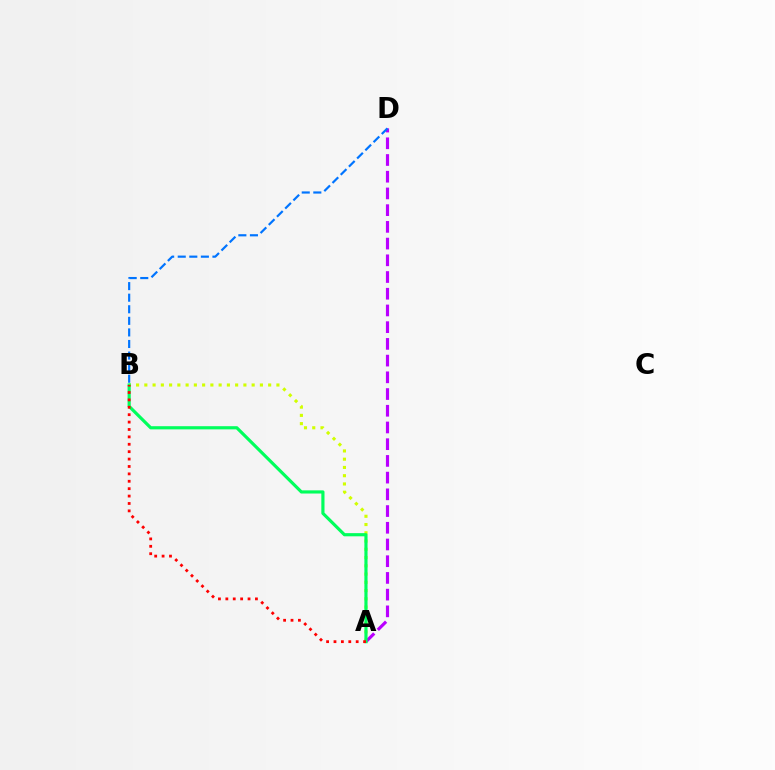{('A', 'B'): [{'color': '#d1ff00', 'line_style': 'dotted', 'thickness': 2.24}, {'color': '#00ff5c', 'line_style': 'solid', 'thickness': 2.28}, {'color': '#ff0000', 'line_style': 'dotted', 'thickness': 2.01}], ('A', 'D'): [{'color': '#b900ff', 'line_style': 'dashed', 'thickness': 2.27}], ('B', 'D'): [{'color': '#0074ff', 'line_style': 'dashed', 'thickness': 1.57}]}